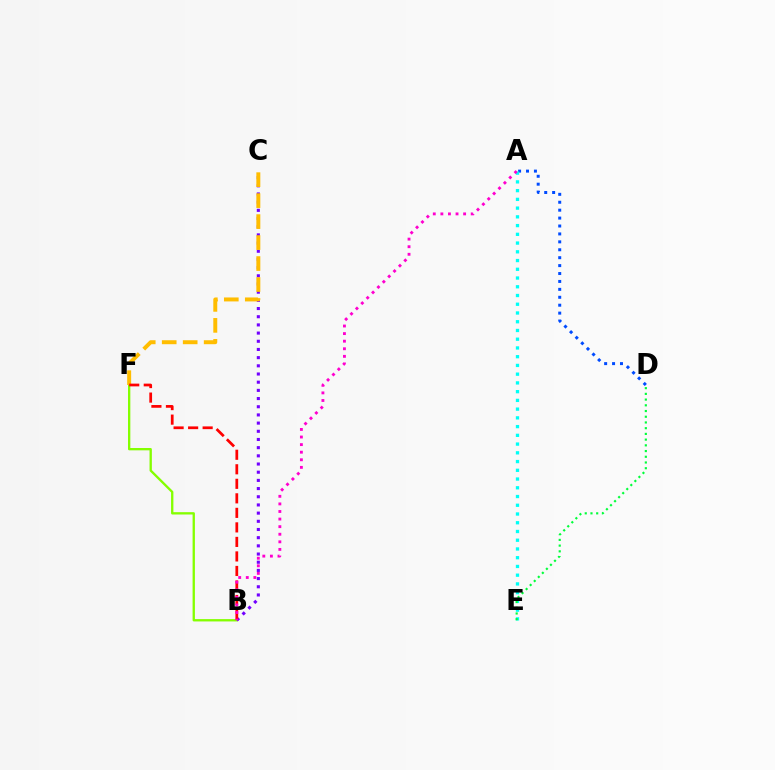{('A', 'D'): [{'color': '#004bff', 'line_style': 'dotted', 'thickness': 2.15}], ('B', 'F'): [{'color': '#84ff00', 'line_style': 'solid', 'thickness': 1.68}, {'color': '#ff0000', 'line_style': 'dashed', 'thickness': 1.97}], ('A', 'E'): [{'color': '#00fff6', 'line_style': 'dotted', 'thickness': 2.37}], ('B', 'C'): [{'color': '#7200ff', 'line_style': 'dotted', 'thickness': 2.22}], ('C', 'F'): [{'color': '#ffbd00', 'line_style': 'dashed', 'thickness': 2.85}], ('D', 'E'): [{'color': '#00ff39', 'line_style': 'dotted', 'thickness': 1.55}], ('A', 'B'): [{'color': '#ff00cf', 'line_style': 'dotted', 'thickness': 2.06}]}